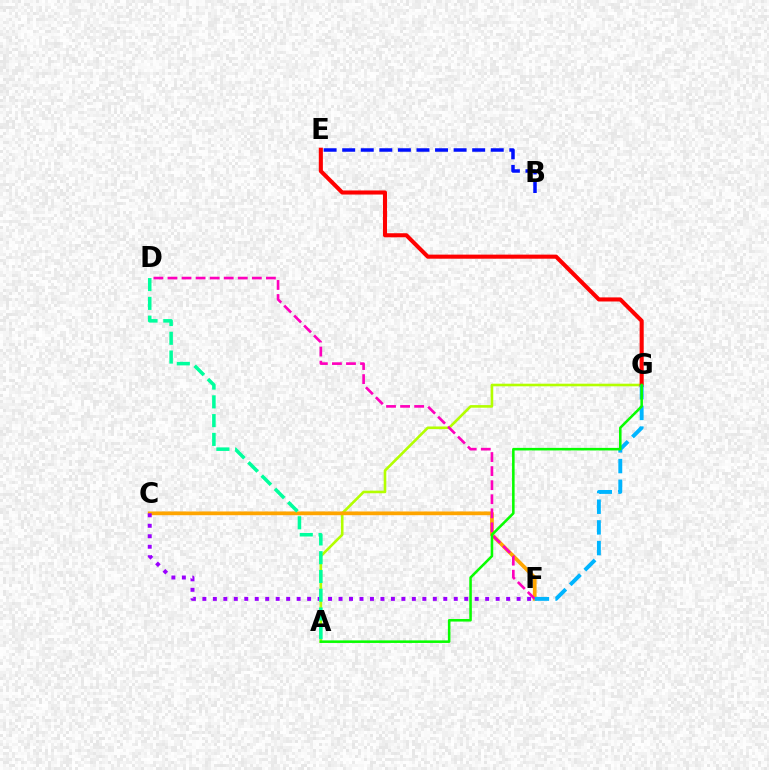{('A', 'G'): [{'color': '#b3ff00', 'line_style': 'solid', 'thickness': 1.88}, {'color': '#08ff00', 'line_style': 'solid', 'thickness': 1.84}], ('C', 'F'): [{'color': '#ffa500', 'line_style': 'solid', 'thickness': 2.69}, {'color': '#9b00ff', 'line_style': 'dotted', 'thickness': 2.85}], ('E', 'G'): [{'color': '#ff0000', 'line_style': 'solid', 'thickness': 2.94}], ('D', 'F'): [{'color': '#ff00bd', 'line_style': 'dashed', 'thickness': 1.91}], ('F', 'G'): [{'color': '#00b5ff', 'line_style': 'dashed', 'thickness': 2.81}], ('A', 'D'): [{'color': '#00ff9d', 'line_style': 'dashed', 'thickness': 2.55}], ('B', 'E'): [{'color': '#0010ff', 'line_style': 'dashed', 'thickness': 2.52}]}